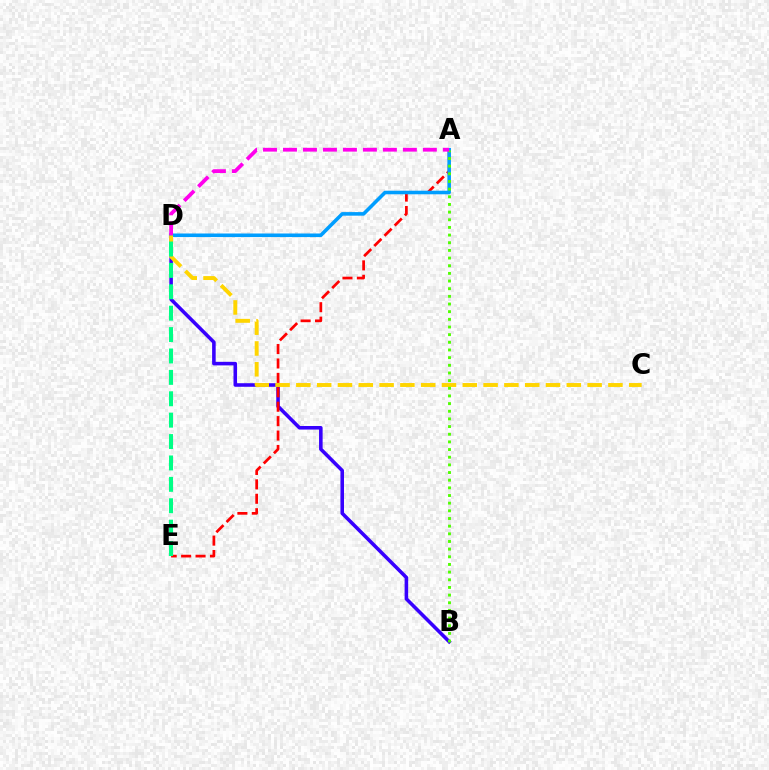{('B', 'D'): [{'color': '#3700ff', 'line_style': 'solid', 'thickness': 2.57}], ('A', 'E'): [{'color': '#ff0000', 'line_style': 'dashed', 'thickness': 1.96}], ('A', 'D'): [{'color': '#009eff', 'line_style': 'solid', 'thickness': 2.57}, {'color': '#ff00ed', 'line_style': 'dashed', 'thickness': 2.71}], ('C', 'D'): [{'color': '#ffd500', 'line_style': 'dashed', 'thickness': 2.83}], ('A', 'B'): [{'color': '#4fff00', 'line_style': 'dotted', 'thickness': 2.08}], ('D', 'E'): [{'color': '#00ff86', 'line_style': 'dashed', 'thickness': 2.91}]}